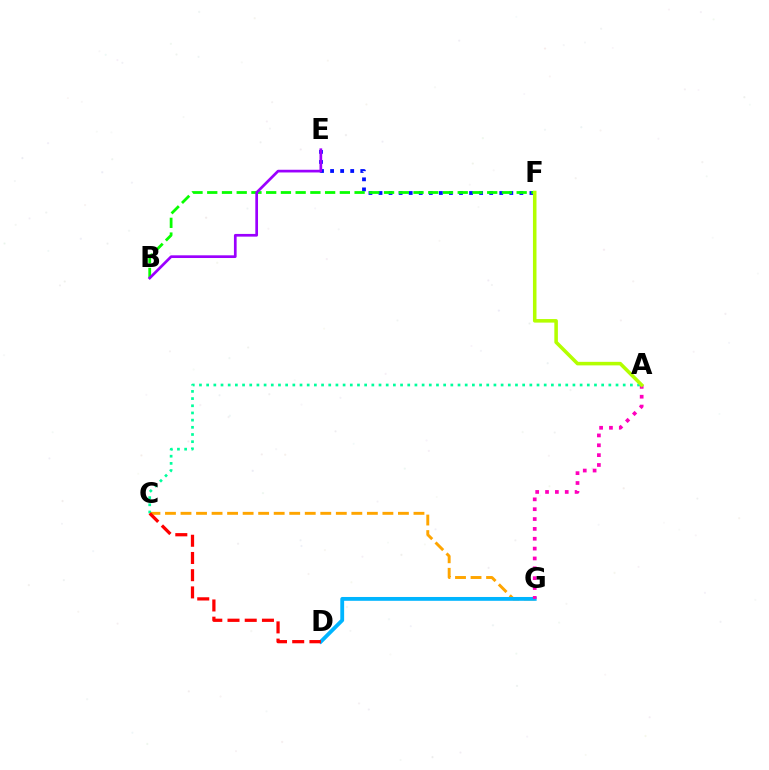{('C', 'G'): [{'color': '#ffa500', 'line_style': 'dashed', 'thickness': 2.11}], ('A', 'C'): [{'color': '#00ff9d', 'line_style': 'dotted', 'thickness': 1.95}], ('D', 'G'): [{'color': '#00b5ff', 'line_style': 'solid', 'thickness': 2.75}], ('E', 'F'): [{'color': '#0010ff', 'line_style': 'dotted', 'thickness': 2.73}], ('B', 'F'): [{'color': '#08ff00', 'line_style': 'dashed', 'thickness': 2.0}], ('B', 'E'): [{'color': '#9b00ff', 'line_style': 'solid', 'thickness': 1.94}], ('A', 'G'): [{'color': '#ff00bd', 'line_style': 'dotted', 'thickness': 2.68}], ('C', 'D'): [{'color': '#ff0000', 'line_style': 'dashed', 'thickness': 2.34}], ('A', 'F'): [{'color': '#b3ff00', 'line_style': 'solid', 'thickness': 2.55}]}